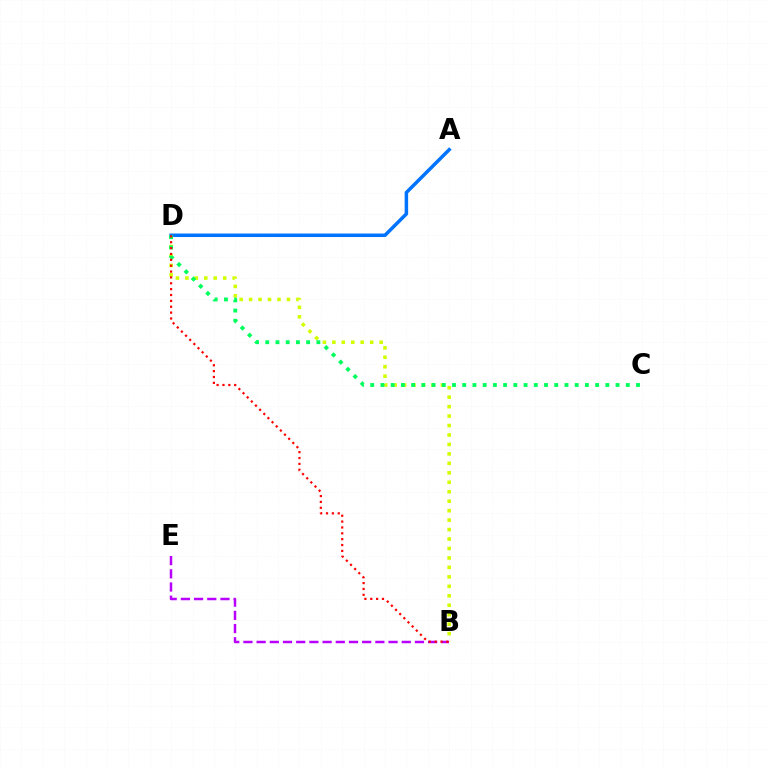{('B', 'D'): [{'color': '#d1ff00', 'line_style': 'dotted', 'thickness': 2.57}, {'color': '#ff0000', 'line_style': 'dotted', 'thickness': 1.59}], ('B', 'E'): [{'color': '#b900ff', 'line_style': 'dashed', 'thickness': 1.79}], ('A', 'D'): [{'color': '#0074ff', 'line_style': 'solid', 'thickness': 2.53}], ('C', 'D'): [{'color': '#00ff5c', 'line_style': 'dotted', 'thickness': 2.78}]}